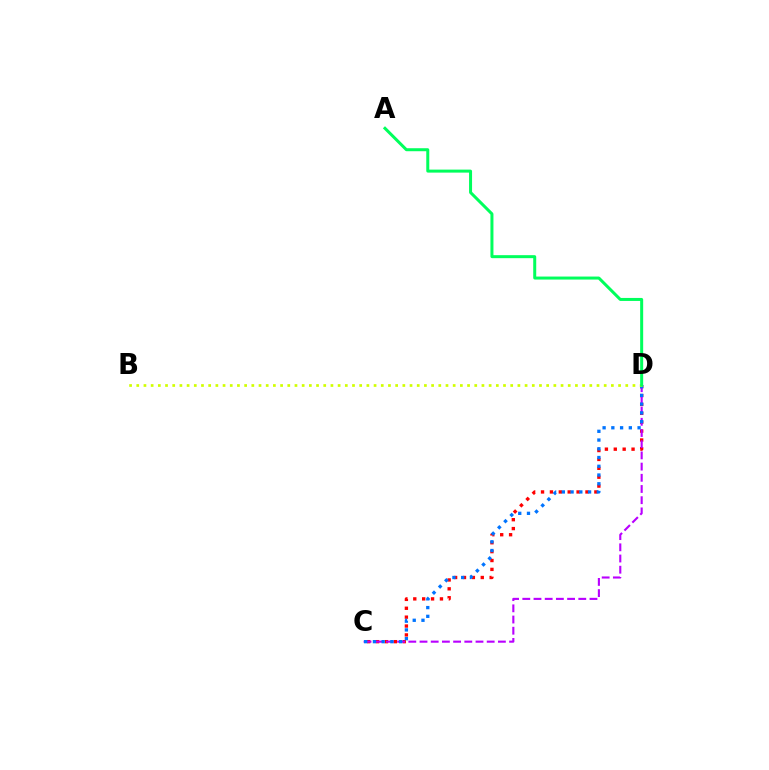{('C', 'D'): [{'color': '#ff0000', 'line_style': 'dotted', 'thickness': 2.41}, {'color': '#b900ff', 'line_style': 'dashed', 'thickness': 1.52}, {'color': '#0074ff', 'line_style': 'dotted', 'thickness': 2.38}], ('B', 'D'): [{'color': '#d1ff00', 'line_style': 'dotted', 'thickness': 1.95}], ('A', 'D'): [{'color': '#00ff5c', 'line_style': 'solid', 'thickness': 2.16}]}